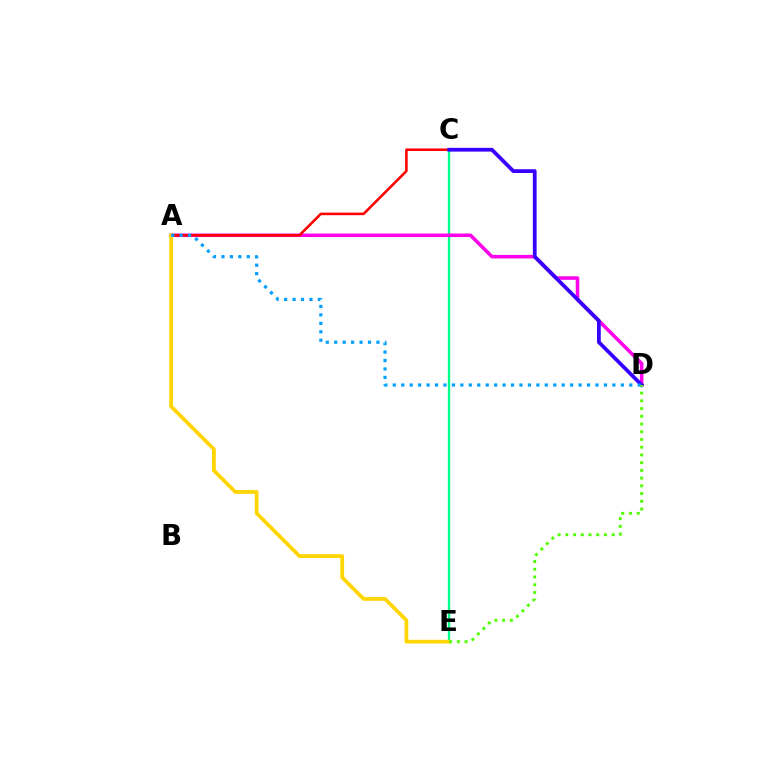{('C', 'E'): [{'color': '#00ff86', 'line_style': 'solid', 'thickness': 1.71}], ('A', 'D'): [{'color': '#ff00ed', 'line_style': 'solid', 'thickness': 2.55}, {'color': '#009eff', 'line_style': 'dotted', 'thickness': 2.29}], ('A', 'C'): [{'color': '#ff0000', 'line_style': 'solid', 'thickness': 1.85}], ('A', 'E'): [{'color': '#ffd500', 'line_style': 'solid', 'thickness': 2.7}], ('C', 'D'): [{'color': '#3700ff', 'line_style': 'solid', 'thickness': 2.72}], ('D', 'E'): [{'color': '#4fff00', 'line_style': 'dotted', 'thickness': 2.1}]}